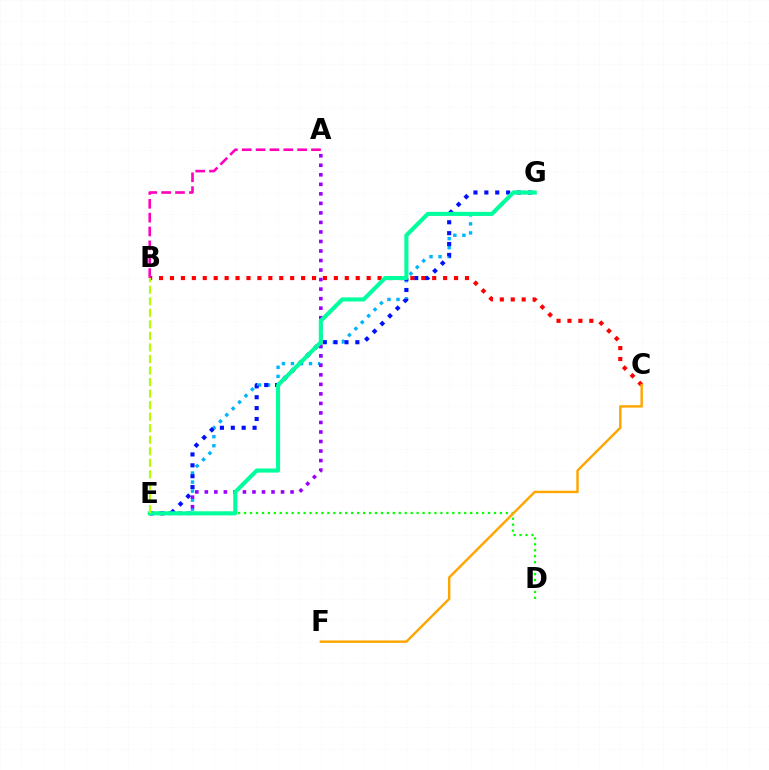{('E', 'G'): [{'color': '#00b5ff', 'line_style': 'dotted', 'thickness': 2.46}, {'color': '#0010ff', 'line_style': 'dotted', 'thickness': 2.96}, {'color': '#00ff9d', 'line_style': 'solid', 'thickness': 2.93}], ('B', 'C'): [{'color': '#ff0000', 'line_style': 'dotted', 'thickness': 2.97}], ('D', 'E'): [{'color': '#08ff00', 'line_style': 'dotted', 'thickness': 1.62}], ('A', 'E'): [{'color': '#9b00ff', 'line_style': 'dotted', 'thickness': 2.59}], ('B', 'E'): [{'color': '#b3ff00', 'line_style': 'dashed', 'thickness': 1.57}], ('A', 'B'): [{'color': '#ff00bd', 'line_style': 'dashed', 'thickness': 1.88}], ('C', 'F'): [{'color': '#ffa500', 'line_style': 'solid', 'thickness': 1.75}]}